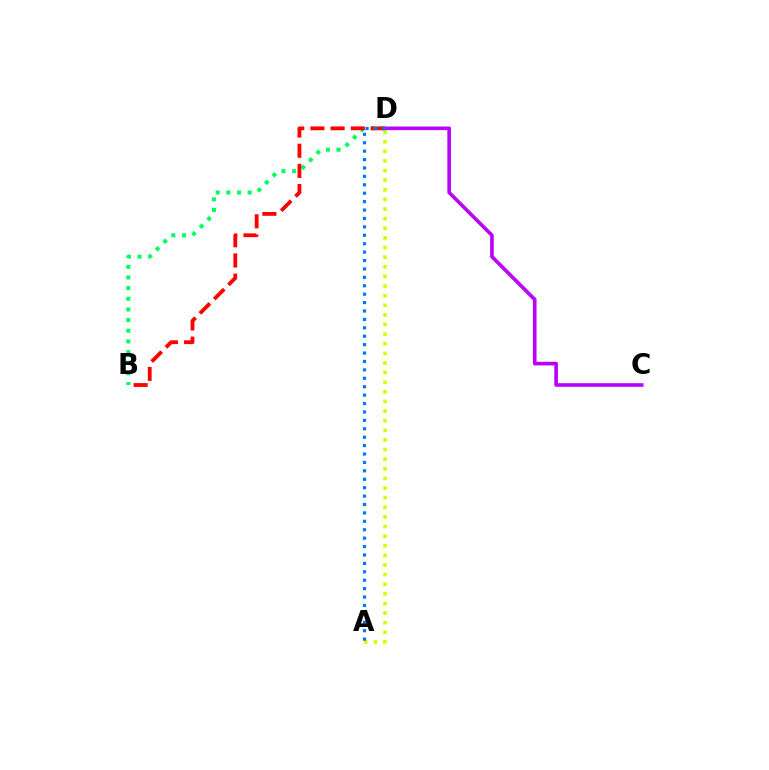{('B', 'D'): [{'color': '#00ff5c', 'line_style': 'dotted', 'thickness': 2.9}, {'color': '#ff0000', 'line_style': 'dashed', 'thickness': 2.74}], ('A', 'D'): [{'color': '#d1ff00', 'line_style': 'dotted', 'thickness': 2.61}, {'color': '#0074ff', 'line_style': 'dotted', 'thickness': 2.29}], ('C', 'D'): [{'color': '#b900ff', 'line_style': 'solid', 'thickness': 2.61}]}